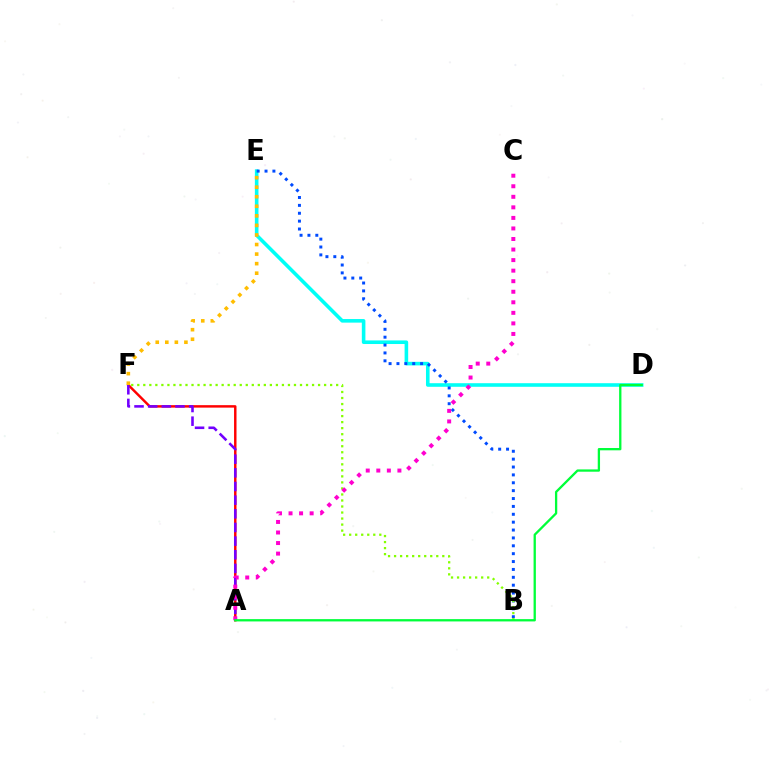{('D', 'E'): [{'color': '#00fff6', 'line_style': 'solid', 'thickness': 2.58}], ('A', 'F'): [{'color': '#ff0000', 'line_style': 'solid', 'thickness': 1.77}, {'color': '#7200ff', 'line_style': 'dashed', 'thickness': 1.85}], ('B', 'E'): [{'color': '#004bff', 'line_style': 'dotted', 'thickness': 2.14}], ('B', 'F'): [{'color': '#84ff00', 'line_style': 'dotted', 'thickness': 1.64}], ('E', 'F'): [{'color': '#ffbd00', 'line_style': 'dotted', 'thickness': 2.6}], ('A', 'C'): [{'color': '#ff00cf', 'line_style': 'dotted', 'thickness': 2.87}], ('A', 'D'): [{'color': '#00ff39', 'line_style': 'solid', 'thickness': 1.66}]}